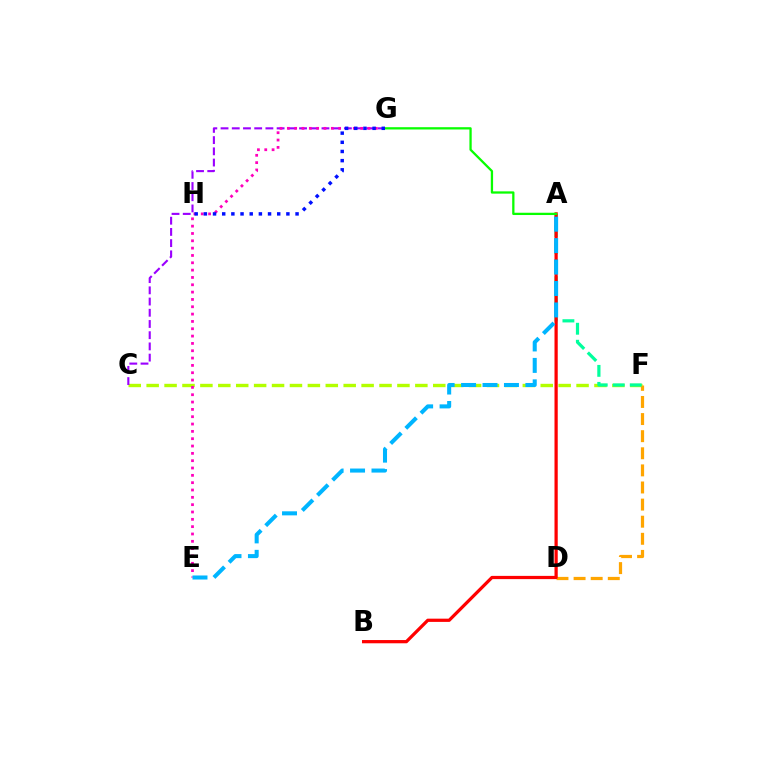{('C', 'F'): [{'color': '#b3ff00', 'line_style': 'dashed', 'thickness': 2.43}], ('D', 'F'): [{'color': '#ffa500', 'line_style': 'dashed', 'thickness': 2.32}], ('C', 'G'): [{'color': '#9b00ff', 'line_style': 'dashed', 'thickness': 1.52}], ('A', 'F'): [{'color': '#00ff9d', 'line_style': 'dashed', 'thickness': 2.31}], ('A', 'B'): [{'color': '#ff0000', 'line_style': 'solid', 'thickness': 2.33}], ('E', 'G'): [{'color': '#ff00bd', 'line_style': 'dotted', 'thickness': 1.99}], ('A', 'E'): [{'color': '#00b5ff', 'line_style': 'dashed', 'thickness': 2.91}], ('A', 'G'): [{'color': '#08ff00', 'line_style': 'solid', 'thickness': 1.65}], ('G', 'H'): [{'color': '#0010ff', 'line_style': 'dotted', 'thickness': 2.49}]}